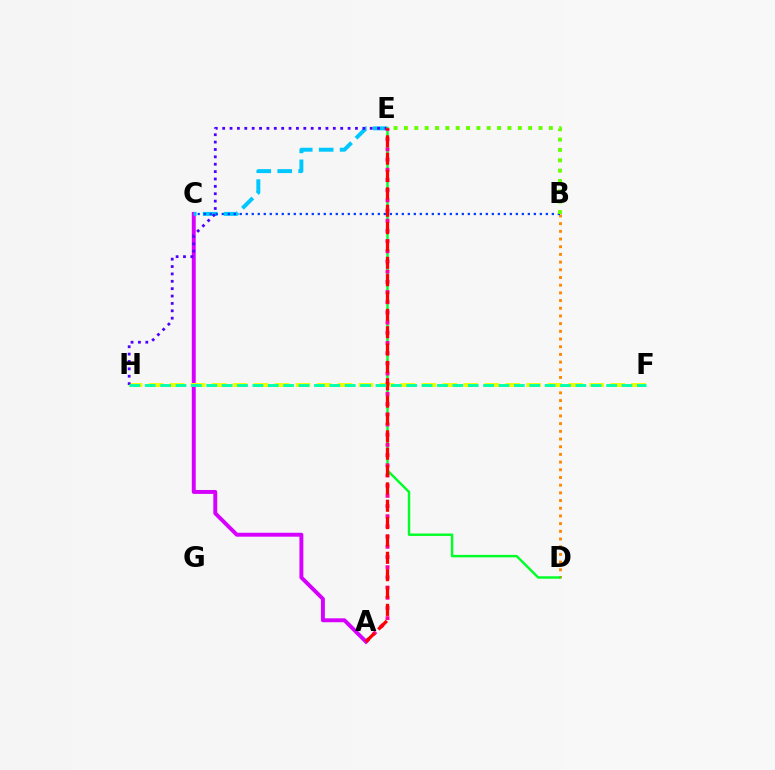{('A', 'C'): [{'color': '#d600ff', 'line_style': 'solid', 'thickness': 2.82}], ('B', 'D'): [{'color': '#ff8800', 'line_style': 'dotted', 'thickness': 2.09}], ('C', 'E'): [{'color': '#00c7ff', 'line_style': 'dashed', 'thickness': 2.85}], ('B', 'C'): [{'color': '#003fff', 'line_style': 'dotted', 'thickness': 1.63}], ('F', 'H'): [{'color': '#eeff00', 'line_style': 'dashed', 'thickness': 2.85}, {'color': '#00ffaf', 'line_style': 'dashed', 'thickness': 2.09}], ('E', 'H'): [{'color': '#4f00ff', 'line_style': 'dotted', 'thickness': 2.0}], ('D', 'E'): [{'color': '#00ff27', 'line_style': 'solid', 'thickness': 1.76}], ('A', 'E'): [{'color': '#ff00a0', 'line_style': 'dotted', 'thickness': 2.77}, {'color': '#ff0000', 'line_style': 'dashed', 'thickness': 2.36}], ('B', 'E'): [{'color': '#66ff00', 'line_style': 'dotted', 'thickness': 2.81}]}